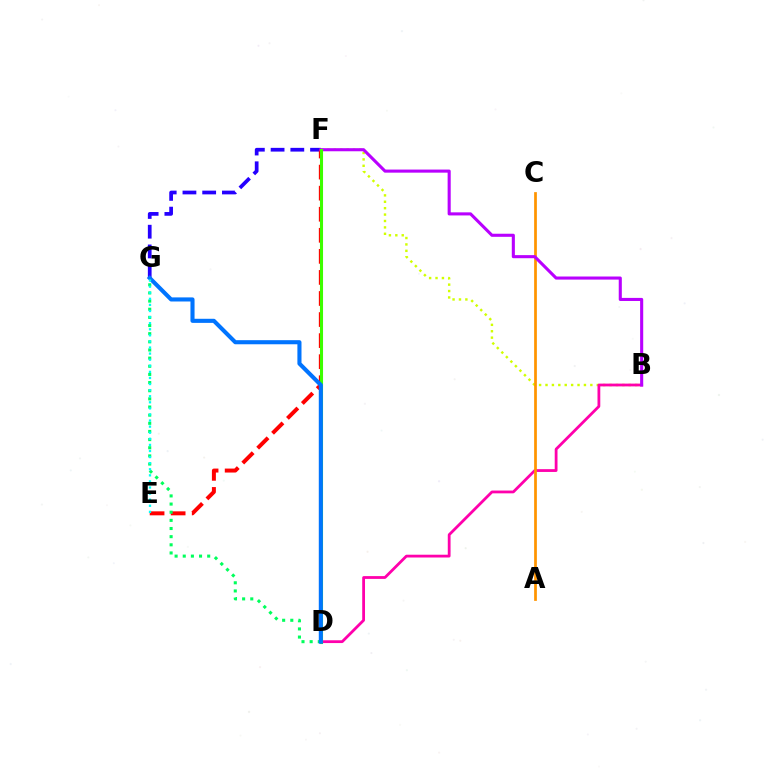{('B', 'F'): [{'color': '#d1ff00', 'line_style': 'dotted', 'thickness': 1.74}, {'color': '#b900ff', 'line_style': 'solid', 'thickness': 2.22}], ('F', 'G'): [{'color': '#2500ff', 'line_style': 'dashed', 'thickness': 2.68}], ('B', 'D'): [{'color': '#ff00ac', 'line_style': 'solid', 'thickness': 2.01}], ('E', 'F'): [{'color': '#ff0000', 'line_style': 'dashed', 'thickness': 2.86}], ('A', 'C'): [{'color': '#ff9400', 'line_style': 'solid', 'thickness': 1.97}], ('D', 'F'): [{'color': '#3dff00', 'line_style': 'solid', 'thickness': 2.22}], ('D', 'G'): [{'color': '#00ff5c', 'line_style': 'dotted', 'thickness': 2.21}, {'color': '#0074ff', 'line_style': 'solid', 'thickness': 2.95}], ('E', 'G'): [{'color': '#00fff6', 'line_style': 'dotted', 'thickness': 1.65}]}